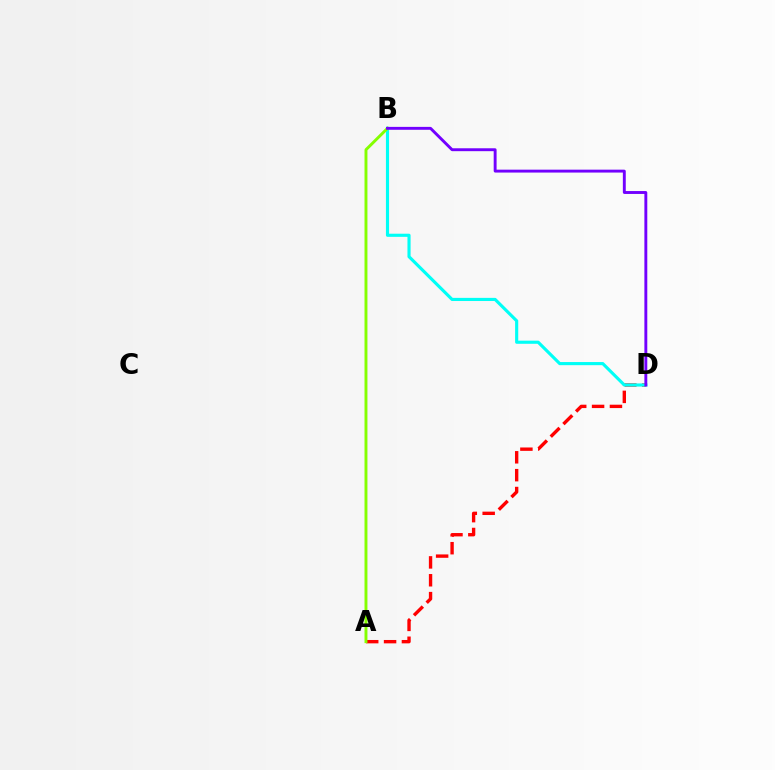{('A', 'D'): [{'color': '#ff0000', 'line_style': 'dashed', 'thickness': 2.43}], ('B', 'D'): [{'color': '#00fff6', 'line_style': 'solid', 'thickness': 2.26}, {'color': '#7200ff', 'line_style': 'solid', 'thickness': 2.09}], ('A', 'B'): [{'color': '#84ff00', 'line_style': 'solid', 'thickness': 2.1}]}